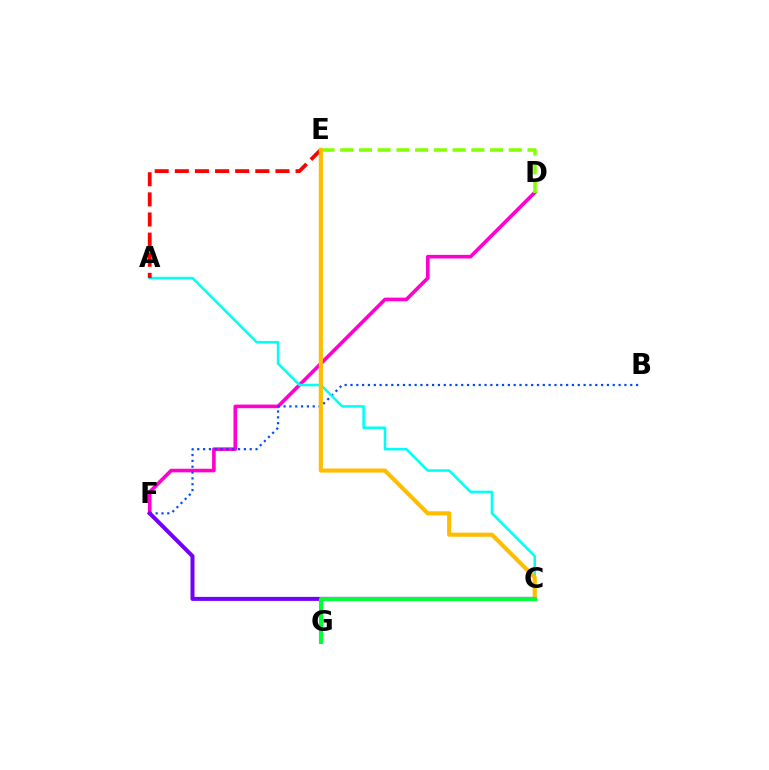{('D', 'F'): [{'color': '#ff00cf', 'line_style': 'solid', 'thickness': 2.61}], ('B', 'F'): [{'color': '#004bff', 'line_style': 'dotted', 'thickness': 1.58}], ('A', 'C'): [{'color': '#00fff6', 'line_style': 'solid', 'thickness': 1.84}], ('D', 'E'): [{'color': '#84ff00', 'line_style': 'dashed', 'thickness': 2.54}], ('A', 'E'): [{'color': '#ff0000', 'line_style': 'dashed', 'thickness': 2.73}], ('C', 'F'): [{'color': '#7200ff', 'line_style': 'solid', 'thickness': 2.88}], ('C', 'E'): [{'color': '#ffbd00', 'line_style': 'solid', 'thickness': 2.97}], ('C', 'G'): [{'color': '#00ff39', 'line_style': 'solid', 'thickness': 2.95}]}